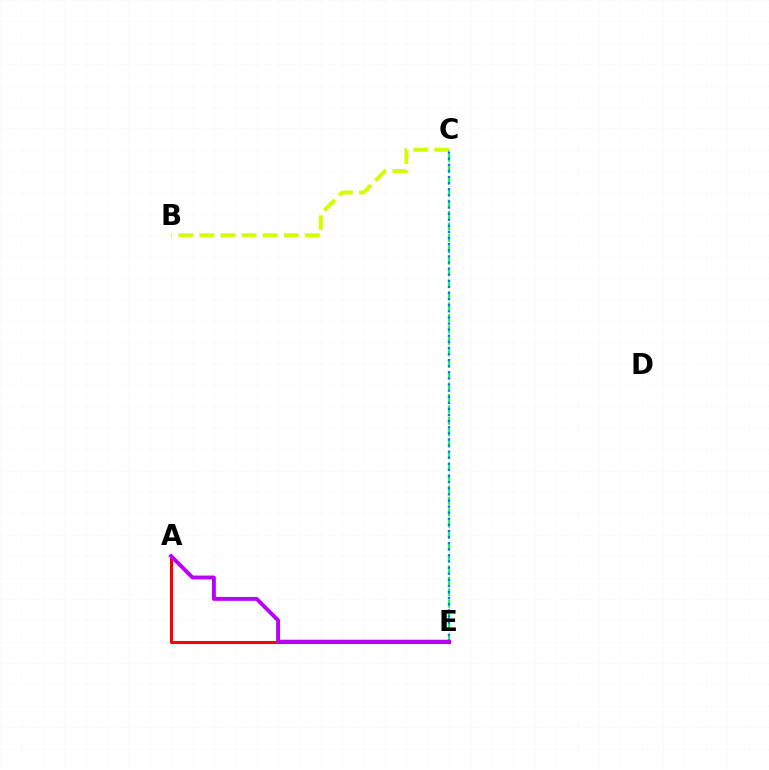{('A', 'E'): [{'color': '#ff0000', 'line_style': 'solid', 'thickness': 2.21}, {'color': '#b900ff', 'line_style': 'solid', 'thickness': 2.81}], ('B', 'C'): [{'color': '#d1ff00', 'line_style': 'dashed', 'thickness': 2.87}], ('C', 'E'): [{'color': '#00ff5c', 'line_style': 'dashed', 'thickness': 1.55}, {'color': '#0074ff', 'line_style': 'dotted', 'thickness': 1.66}]}